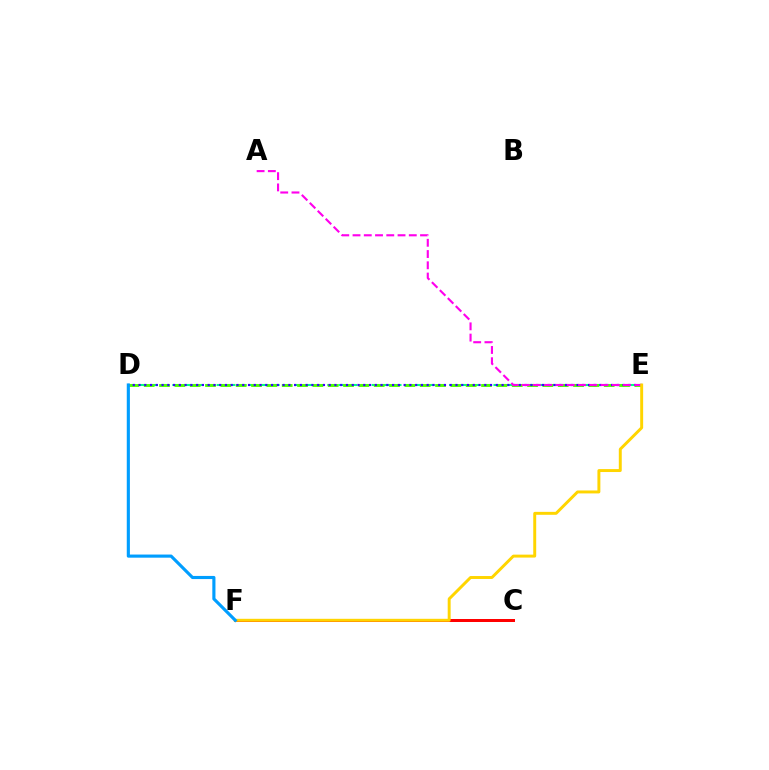{('D', 'E'): [{'color': '#00ff86', 'line_style': 'dashed', 'thickness': 1.5}, {'color': '#4fff00', 'line_style': 'dashed', 'thickness': 2.08}, {'color': '#3700ff', 'line_style': 'dotted', 'thickness': 1.57}], ('C', 'F'): [{'color': '#ff0000', 'line_style': 'solid', 'thickness': 2.16}], ('A', 'E'): [{'color': '#ff00ed', 'line_style': 'dashed', 'thickness': 1.53}], ('E', 'F'): [{'color': '#ffd500', 'line_style': 'solid', 'thickness': 2.12}], ('D', 'F'): [{'color': '#009eff', 'line_style': 'solid', 'thickness': 2.25}]}